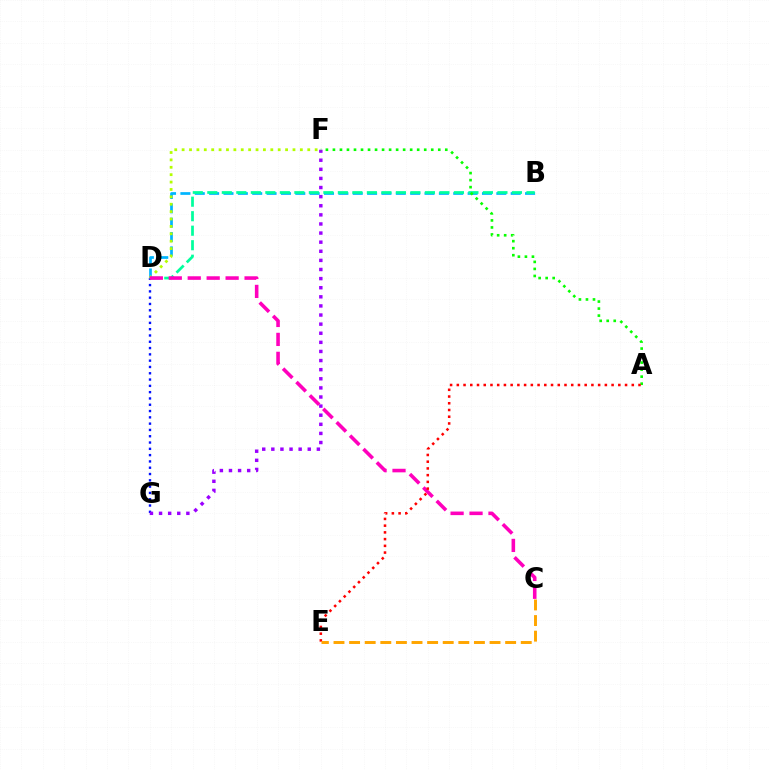{('D', 'G'): [{'color': '#0010ff', 'line_style': 'dotted', 'thickness': 1.71}], ('F', 'G'): [{'color': '#9b00ff', 'line_style': 'dotted', 'thickness': 2.47}], ('B', 'D'): [{'color': '#00b5ff', 'line_style': 'dashed', 'thickness': 1.95}, {'color': '#00ff9d', 'line_style': 'dashed', 'thickness': 1.97}], ('D', 'F'): [{'color': '#b3ff00', 'line_style': 'dotted', 'thickness': 2.01}], ('C', 'D'): [{'color': '#ff00bd', 'line_style': 'dashed', 'thickness': 2.57}], ('A', 'F'): [{'color': '#08ff00', 'line_style': 'dotted', 'thickness': 1.91}], ('A', 'E'): [{'color': '#ff0000', 'line_style': 'dotted', 'thickness': 1.83}], ('C', 'E'): [{'color': '#ffa500', 'line_style': 'dashed', 'thickness': 2.12}]}